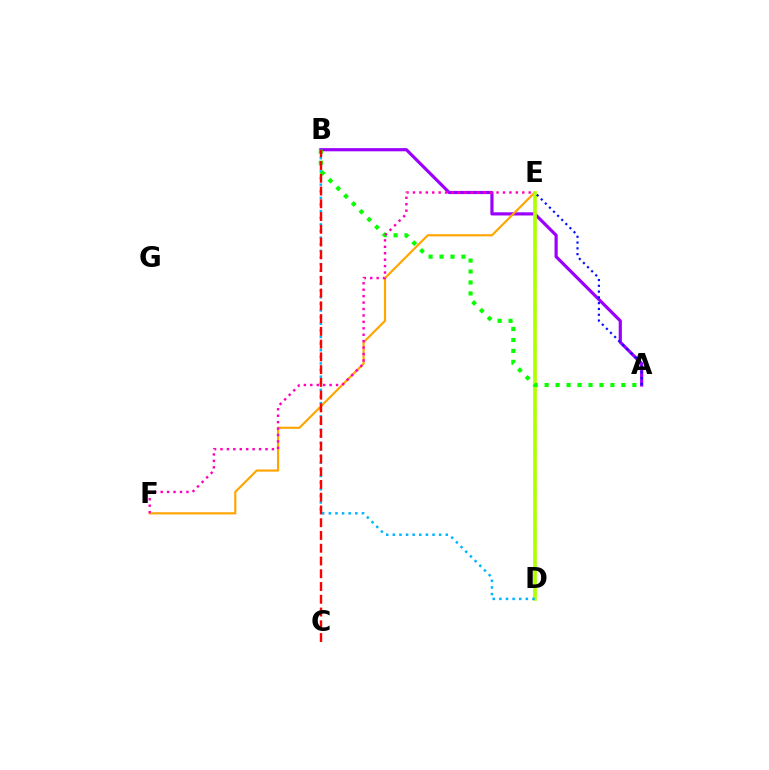{('A', 'B'): [{'color': '#9b00ff', 'line_style': 'solid', 'thickness': 2.29}, {'color': '#08ff00', 'line_style': 'dotted', 'thickness': 2.98}], ('D', 'E'): [{'color': '#00ff9d', 'line_style': 'dashed', 'thickness': 1.76}, {'color': '#b3ff00', 'line_style': 'solid', 'thickness': 2.6}], ('E', 'F'): [{'color': '#ffa500', 'line_style': 'solid', 'thickness': 1.56}, {'color': '#ff00bd', 'line_style': 'dotted', 'thickness': 1.75}], ('A', 'E'): [{'color': '#0010ff', 'line_style': 'dotted', 'thickness': 1.57}], ('B', 'D'): [{'color': '#00b5ff', 'line_style': 'dotted', 'thickness': 1.8}], ('B', 'C'): [{'color': '#ff0000', 'line_style': 'dashed', 'thickness': 1.73}]}